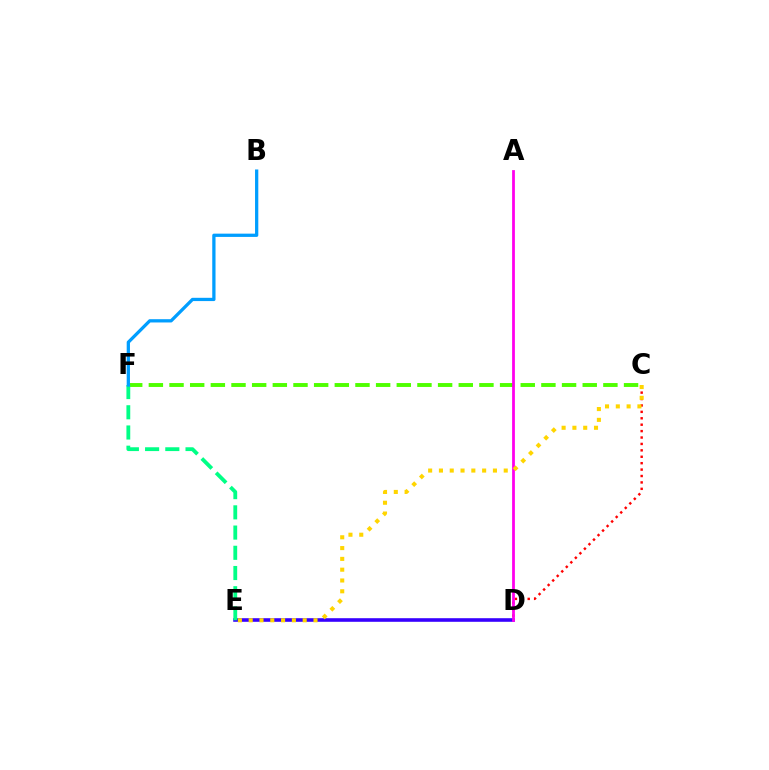{('D', 'E'): [{'color': '#3700ff', 'line_style': 'solid', 'thickness': 2.59}], ('C', 'F'): [{'color': '#4fff00', 'line_style': 'dashed', 'thickness': 2.81}], ('E', 'F'): [{'color': '#00ff86', 'line_style': 'dashed', 'thickness': 2.75}], ('C', 'D'): [{'color': '#ff0000', 'line_style': 'dotted', 'thickness': 1.74}], ('B', 'F'): [{'color': '#009eff', 'line_style': 'solid', 'thickness': 2.35}], ('A', 'D'): [{'color': '#ff00ed', 'line_style': 'solid', 'thickness': 2.0}], ('C', 'E'): [{'color': '#ffd500', 'line_style': 'dotted', 'thickness': 2.93}]}